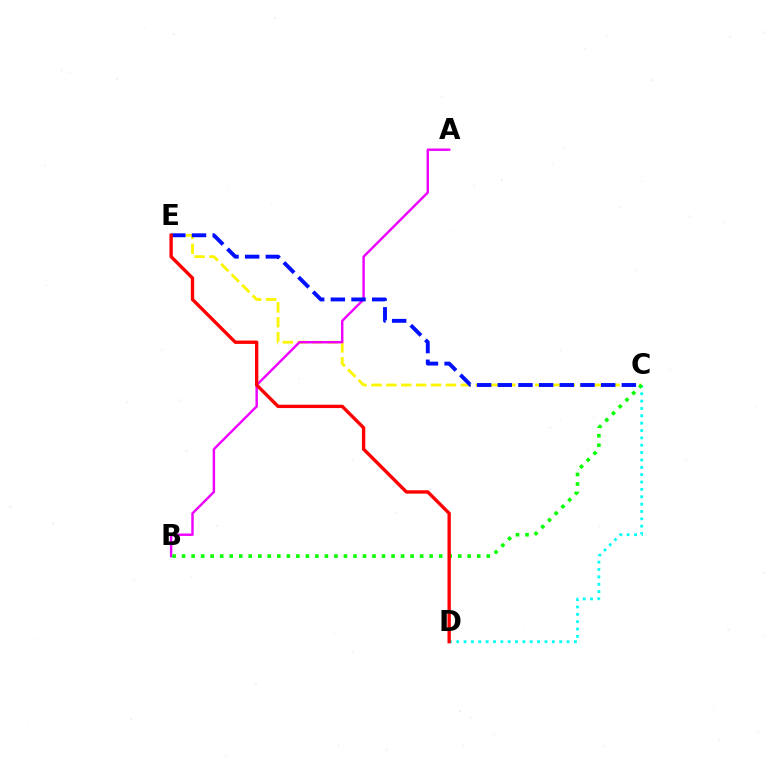{('C', 'E'): [{'color': '#fcf500', 'line_style': 'dashed', 'thickness': 2.02}, {'color': '#0010ff', 'line_style': 'dashed', 'thickness': 2.81}], ('A', 'B'): [{'color': '#ee00ff', 'line_style': 'solid', 'thickness': 1.75}], ('C', 'D'): [{'color': '#00fff6', 'line_style': 'dotted', 'thickness': 2.0}], ('B', 'C'): [{'color': '#08ff00', 'line_style': 'dotted', 'thickness': 2.59}], ('D', 'E'): [{'color': '#ff0000', 'line_style': 'solid', 'thickness': 2.41}]}